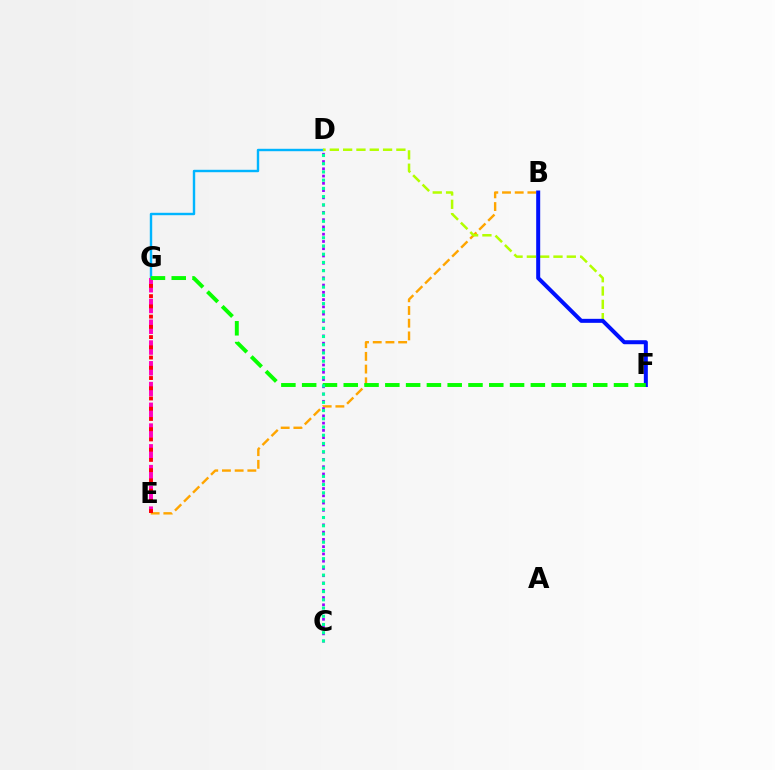{('D', 'G'): [{'color': '#00b5ff', 'line_style': 'solid', 'thickness': 1.74}], ('B', 'E'): [{'color': '#ffa500', 'line_style': 'dashed', 'thickness': 1.73}], ('D', 'F'): [{'color': '#b3ff00', 'line_style': 'dashed', 'thickness': 1.81}], ('E', 'G'): [{'color': '#ff00bd', 'line_style': 'dashed', 'thickness': 2.82}, {'color': '#ff0000', 'line_style': 'dotted', 'thickness': 2.78}], ('B', 'F'): [{'color': '#0010ff', 'line_style': 'solid', 'thickness': 2.88}], ('C', 'D'): [{'color': '#9b00ff', 'line_style': 'dotted', 'thickness': 1.97}, {'color': '#00ff9d', 'line_style': 'dotted', 'thickness': 2.24}], ('F', 'G'): [{'color': '#08ff00', 'line_style': 'dashed', 'thickness': 2.82}]}